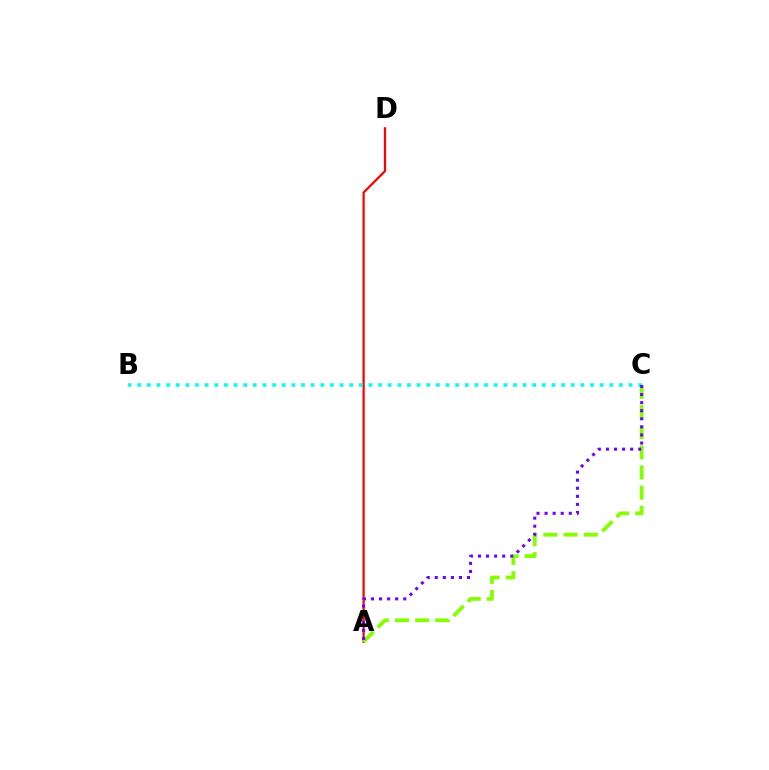{('A', 'D'): [{'color': '#ff0000', 'line_style': 'solid', 'thickness': 1.6}], ('A', 'C'): [{'color': '#84ff00', 'line_style': 'dashed', 'thickness': 2.73}, {'color': '#7200ff', 'line_style': 'dotted', 'thickness': 2.19}], ('B', 'C'): [{'color': '#00fff6', 'line_style': 'dotted', 'thickness': 2.62}]}